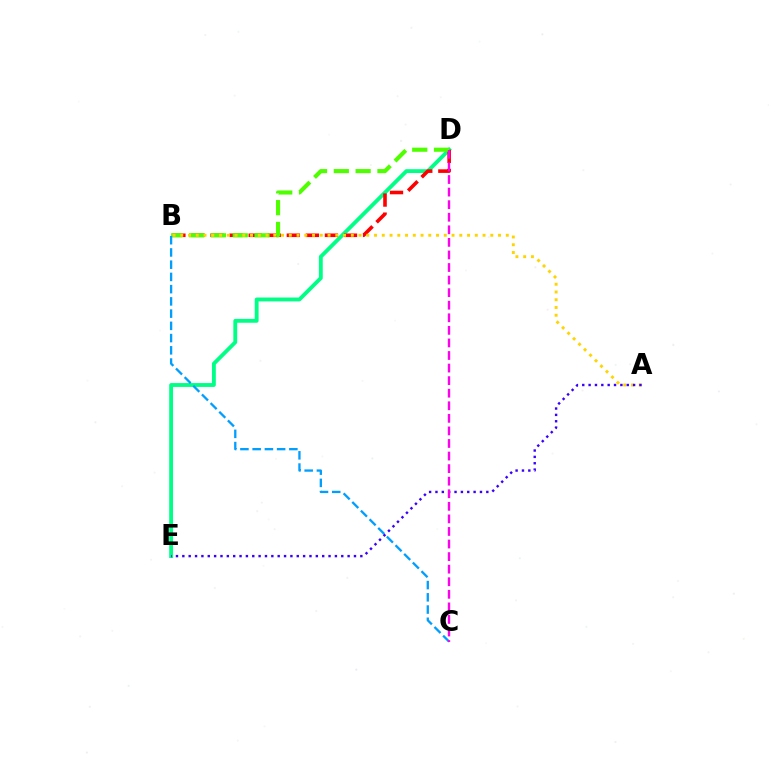{('D', 'E'): [{'color': '#00ff86', 'line_style': 'solid', 'thickness': 2.77}], ('B', 'D'): [{'color': '#ff0000', 'line_style': 'dashed', 'thickness': 2.59}, {'color': '#4fff00', 'line_style': 'dashed', 'thickness': 2.96}], ('B', 'C'): [{'color': '#009eff', 'line_style': 'dashed', 'thickness': 1.66}], ('A', 'B'): [{'color': '#ffd500', 'line_style': 'dotted', 'thickness': 2.11}], ('A', 'E'): [{'color': '#3700ff', 'line_style': 'dotted', 'thickness': 1.73}], ('C', 'D'): [{'color': '#ff00ed', 'line_style': 'dashed', 'thickness': 1.71}]}